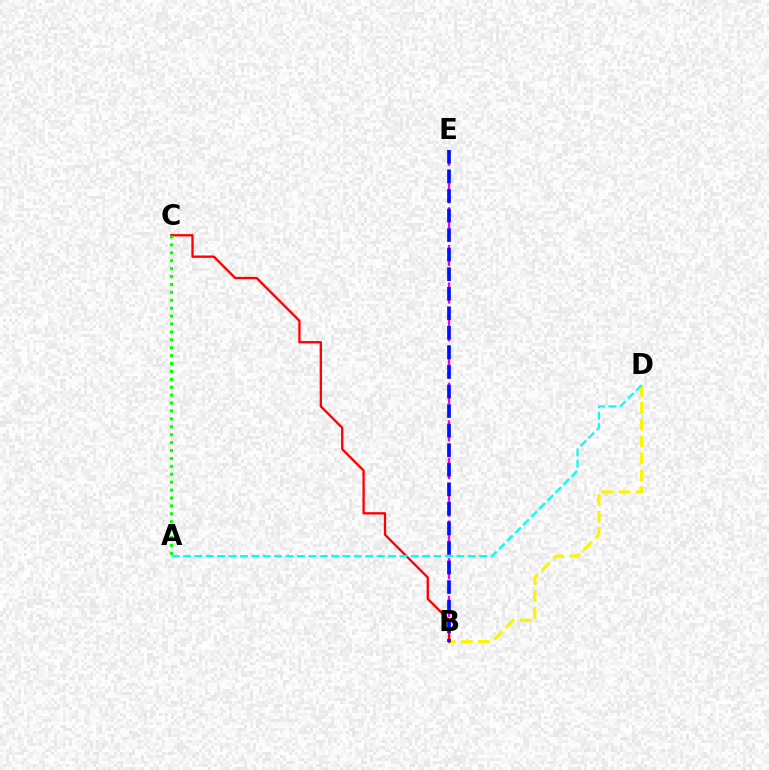{('B', 'D'): [{'color': '#fcf500', 'line_style': 'dashed', 'thickness': 2.29}], ('B', 'E'): [{'color': '#ee00ff', 'line_style': 'dashed', 'thickness': 1.7}, {'color': '#0010ff', 'line_style': 'dashed', 'thickness': 2.66}], ('B', 'C'): [{'color': '#ff0000', 'line_style': 'solid', 'thickness': 1.67}], ('A', 'D'): [{'color': '#00fff6', 'line_style': 'dashed', 'thickness': 1.55}], ('A', 'C'): [{'color': '#08ff00', 'line_style': 'dotted', 'thickness': 2.15}]}